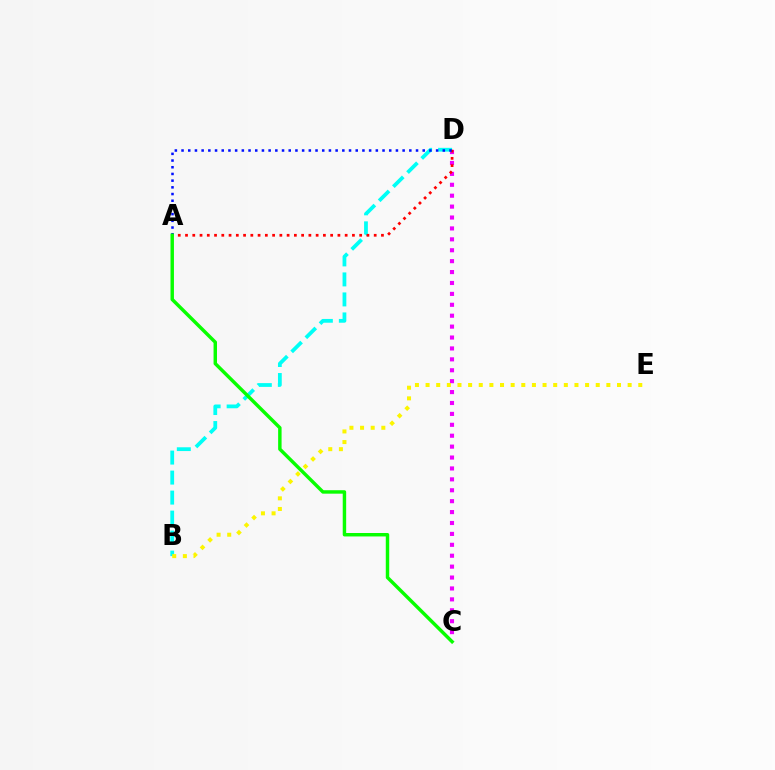{('C', 'D'): [{'color': '#ee00ff', 'line_style': 'dotted', 'thickness': 2.96}], ('B', 'D'): [{'color': '#00fff6', 'line_style': 'dashed', 'thickness': 2.72}], ('A', 'D'): [{'color': '#ff0000', 'line_style': 'dotted', 'thickness': 1.97}, {'color': '#0010ff', 'line_style': 'dotted', 'thickness': 1.82}], ('B', 'E'): [{'color': '#fcf500', 'line_style': 'dotted', 'thickness': 2.89}], ('A', 'C'): [{'color': '#08ff00', 'line_style': 'solid', 'thickness': 2.48}]}